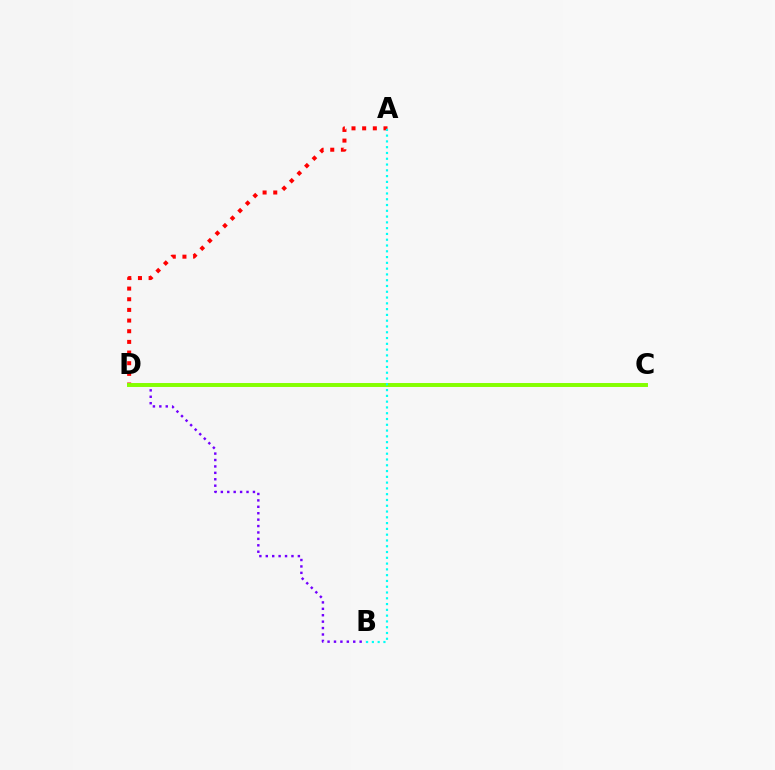{('B', 'D'): [{'color': '#7200ff', 'line_style': 'dotted', 'thickness': 1.74}], ('A', 'D'): [{'color': '#ff0000', 'line_style': 'dotted', 'thickness': 2.9}], ('C', 'D'): [{'color': '#84ff00', 'line_style': 'solid', 'thickness': 2.83}], ('A', 'B'): [{'color': '#00fff6', 'line_style': 'dotted', 'thickness': 1.57}]}